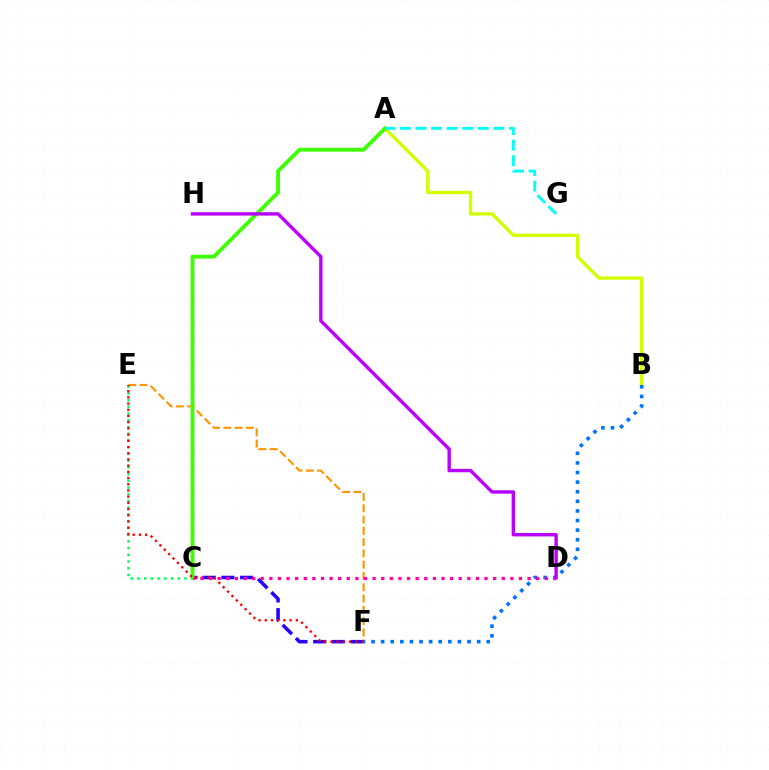{('A', 'B'): [{'color': '#d1ff00', 'line_style': 'solid', 'thickness': 2.39}], ('E', 'F'): [{'color': '#ff9400', 'line_style': 'dashed', 'thickness': 1.53}, {'color': '#ff0000', 'line_style': 'dotted', 'thickness': 1.69}], ('C', 'E'): [{'color': '#00ff5c', 'line_style': 'dotted', 'thickness': 1.83}], ('C', 'F'): [{'color': '#2500ff', 'line_style': 'dashed', 'thickness': 2.54}], ('B', 'F'): [{'color': '#0074ff', 'line_style': 'dotted', 'thickness': 2.61}], ('A', 'C'): [{'color': '#3dff00', 'line_style': 'solid', 'thickness': 2.77}], ('A', 'G'): [{'color': '#00fff6', 'line_style': 'dashed', 'thickness': 2.12}], ('C', 'D'): [{'color': '#ff00ac', 'line_style': 'dotted', 'thickness': 2.34}], ('D', 'H'): [{'color': '#b900ff', 'line_style': 'solid', 'thickness': 2.44}]}